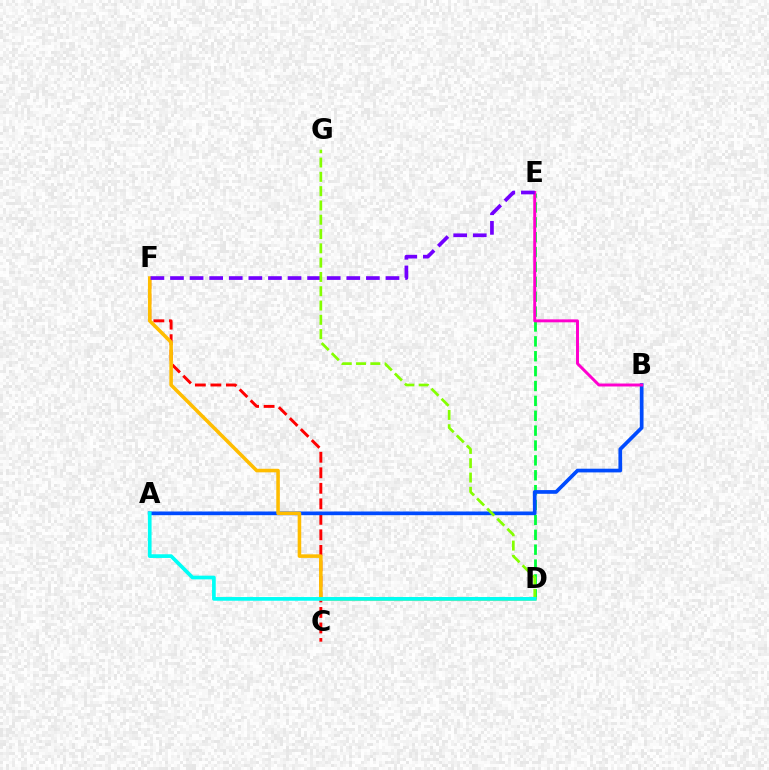{('C', 'F'): [{'color': '#ff0000', 'line_style': 'dashed', 'thickness': 2.11}], ('D', 'E'): [{'color': '#00ff39', 'line_style': 'dashed', 'thickness': 2.02}], ('A', 'B'): [{'color': '#004bff', 'line_style': 'solid', 'thickness': 2.66}], ('B', 'E'): [{'color': '#ff00cf', 'line_style': 'solid', 'thickness': 2.13}], ('D', 'F'): [{'color': '#ffbd00', 'line_style': 'solid', 'thickness': 2.56}], ('E', 'F'): [{'color': '#7200ff', 'line_style': 'dashed', 'thickness': 2.66}], ('D', 'G'): [{'color': '#84ff00', 'line_style': 'dashed', 'thickness': 1.94}], ('A', 'D'): [{'color': '#00fff6', 'line_style': 'solid', 'thickness': 2.66}]}